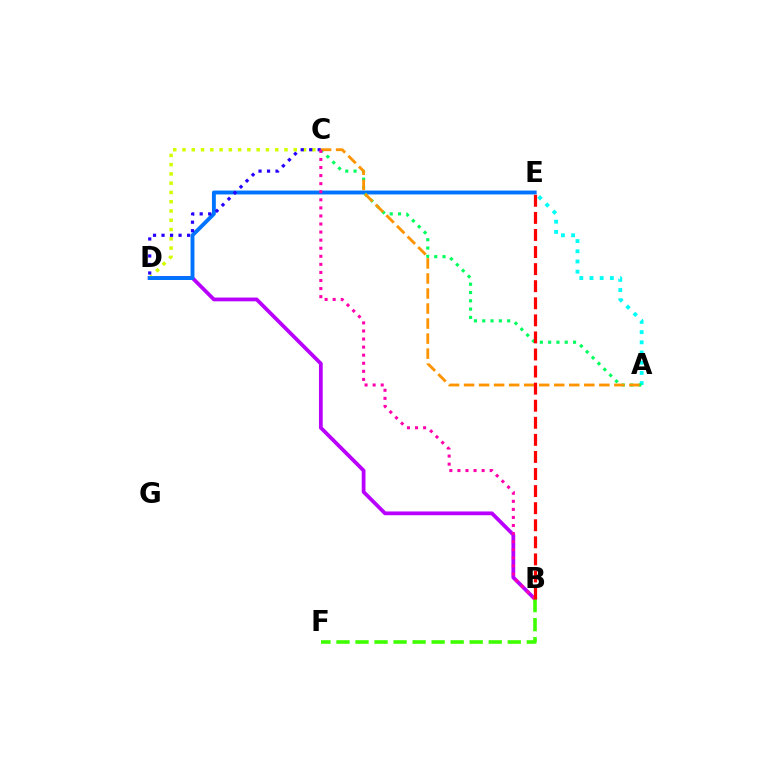{('B', 'D'): [{'color': '#b900ff', 'line_style': 'solid', 'thickness': 2.71}], ('A', 'E'): [{'color': '#00fff6', 'line_style': 'dotted', 'thickness': 2.77}], ('C', 'D'): [{'color': '#d1ff00', 'line_style': 'dotted', 'thickness': 2.52}, {'color': '#2500ff', 'line_style': 'dotted', 'thickness': 2.31}], ('D', 'E'): [{'color': '#0074ff', 'line_style': 'solid', 'thickness': 2.8}], ('A', 'C'): [{'color': '#00ff5c', 'line_style': 'dotted', 'thickness': 2.26}, {'color': '#ff9400', 'line_style': 'dashed', 'thickness': 2.04}], ('B', 'F'): [{'color': '#3dff00', 'line_style': 'dashed', 'thickness': 2.59}], ('B', 'C'): [{'color': '#ff00ac', 'line_style': 'dotted', 'thickness': 2.19}], ('B', 'E'): [{'color': '#ff0000', 'line_style': 'dashed', 'thickness': 2.32}]}